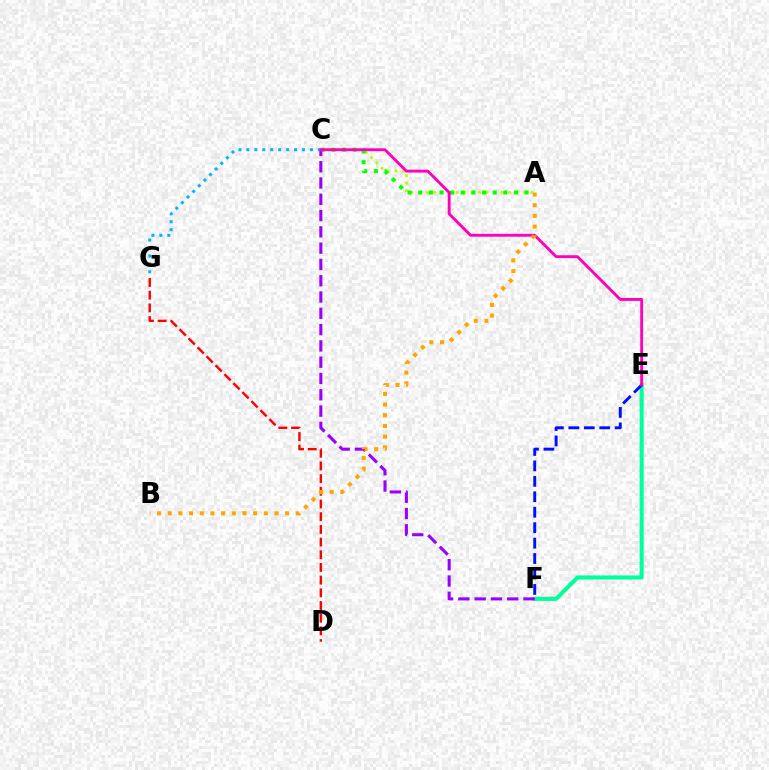{('D', 'G'): [{'color': '#ff0000', 'line_style': 'dashed', 'thickness': 1.72}], ('A', 'C'): [{'color': '#b3ff00', 'line_style': 'dotted', 'thickness': 2.04}, {'color': '#08ff00', 'line_style': 'dotted', 'thickness': 2.89}], ('E', 'F'): [{'color': '#00ff9d', 'line_style': 'solid', 'thickness': 2.93}, {'color': '#0010ff', 'line_style': 'dashed', 'thickness': 2.1}], ('C', 'F'): [{'color': '#9b00ff', 'line_style': 'dashed', 'thickness': 2.21}], ('C', 'G'): [{'color': '#00b5ff', 'line_style': 'dotted', 'thickness': 2.16}], ('C', 'E'): [{'color': '#ff00bd', 'line_style': 'solid', 'thickness': 2.07}], ('A', 'B'): [{'color': '#ffa500', 'line_style': 'dotted', 'thickness': 2.9}]}